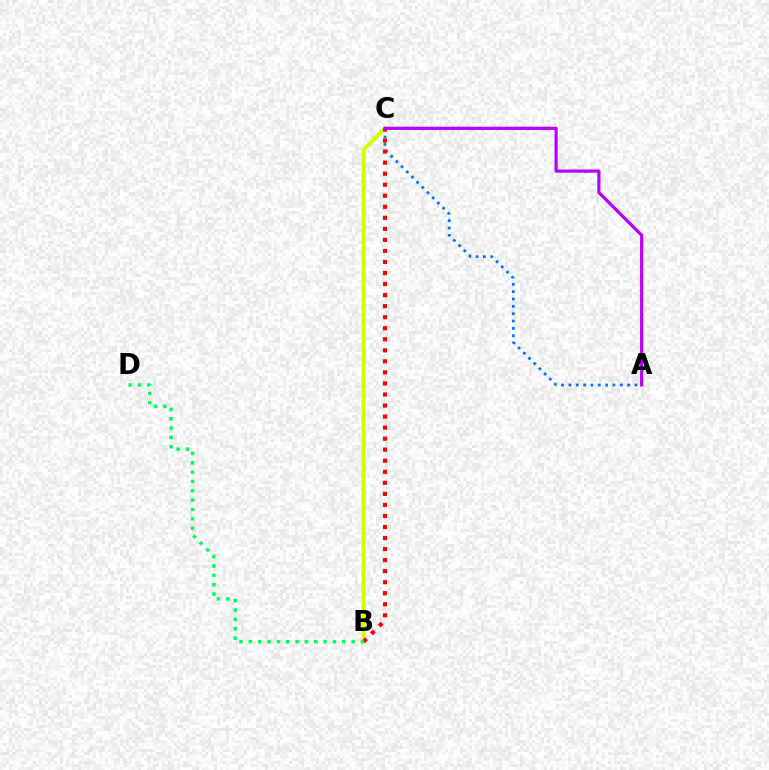{('B', 'C'): [{'color': '#d1ff00', 'line_style': 'solid', 'thickness': 2.87}, {'color': '#ff0000', 'line_style': 'dotted', 'thickness': 3.0}], ('A', 'C'): [{'color': '#0074ff', 'line_style': 'dotted', 'thickness': 2.0}, {'color': '#b900ff', 'line_style': 'solid', 'thickness': 2.3}], ('B', 'D'): [{'color': '#00ff5c', 'line_style': 'dotted', 'thickness': 2.54}]}